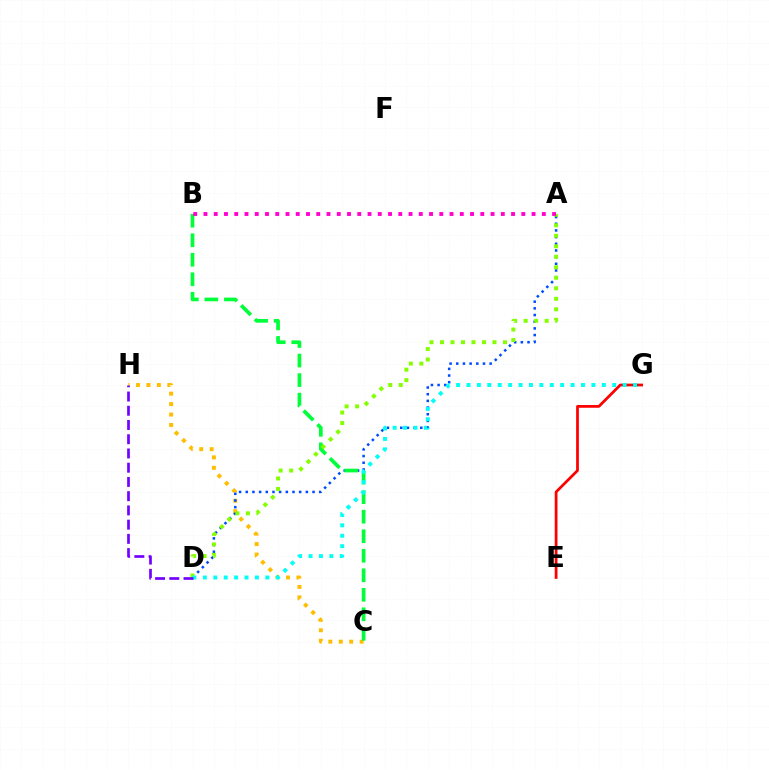{('C', 'H'): [{'color': '#ffbd00', 'line_style': 'dotted', 'thickness': 2.84}], ('A', 'D'): [{'color': '#004bff', 'line_style': 'dotted', 'thickness': 1.81}, {'color': '#84ff00', 'line_style': 'dotted', 'thickness': 2.85}], ('B', 'C'): [{'color': '#00ff39', 'line_style': 'dashed', 'thickness': 2.65}], ('E', 'G'): [{'color': '#ff0000', 'line_style': 'solid', 'thickness': 1.98}], ('D', 'G'): [{'color': '#00fff6', 'line_style': 'dotted', 'thickness': 2.83}], ('A', 'B'): [{'color': '#ff00cf', 'line_style': 'dotted', 'thickness': 2.79}], ('D', 'H'): [{'color': '#7200ff', 'line_style': 'dashed', 'thickness': 1.93}]}